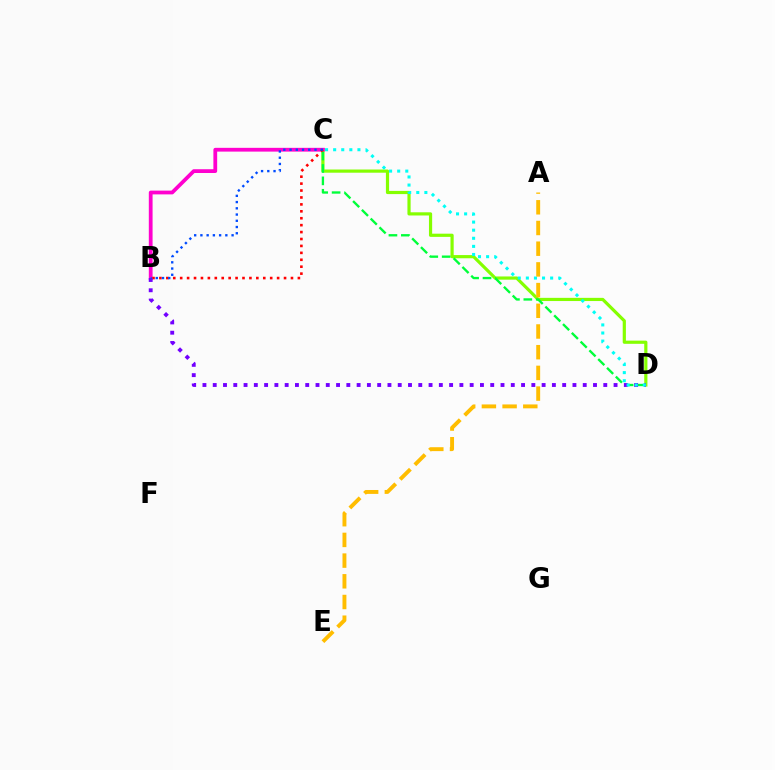{('C', 'D'): [{'color': '#84ff00', 'line_style': 'solid', 'thickness': 2.3}, {'color': '#00ff39', 'line_style': 'dashed', 'thickness': 1.69}, {'color': '#00fff6', 'line_style': 'dotted', 'thickness': 2.2}], ('B', 'C'): [{'color': '#ff00cf', 'line_style': 'solid', 'thickness': 2.71}, {'color': '#ff0000', 'line_style': 'dotted', 'thickness': 1.88}, {'color': '#004bff', 'line_style': 'dotted', 'thickness': 1.69}], ('B', 'D'): [{'color': '#7200ff', 'line_style': 'dotted', 'thickness': 2.79}], ('A', 'E'): [{'color': '#ffbd00', 'line_style': 'dashed', 'thickness': 2.81}]}